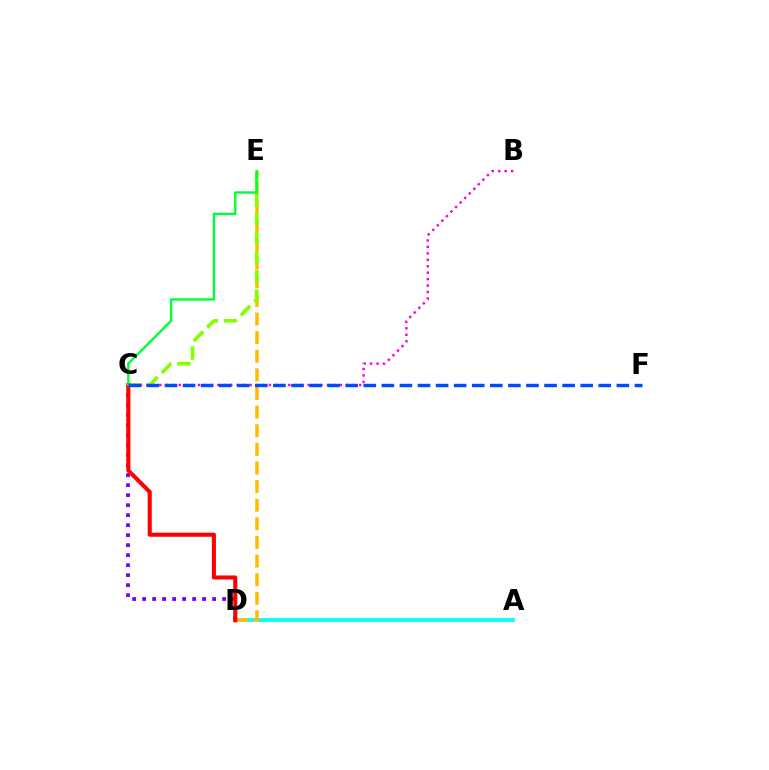{('A', 'D'): [{'color': '#00fff6', 'line_style': 'solid', 'thickness': 2.66}], ('D', 'E'): [{'color': '#ffbd00', 'line_style': 'dashed', 'thickness': 2.53}], ('C', 'E'): [{'color': '#84ff00', 'line_style': 'dashed', 'thickness': 2.61}, {'color': '#00ff39', 'line_style': 'solid', 'thickness': 1.74}], ('B', 'C'): [{'color': '#ff00cf', 'line_style': 'dotted', 'thickness': 1.75}], ('C', 'D'): [{'color': '#7200ff', 'line_style': 'dotted', 'thickness': 2.72}, {'color': '#ff0000', 'line_style': 'solid', 'thickness': 2.94}], ('C', 'F'): [{'color': '#004bff', 'line_style': 'dashed', 'thickness': 2.46}]}